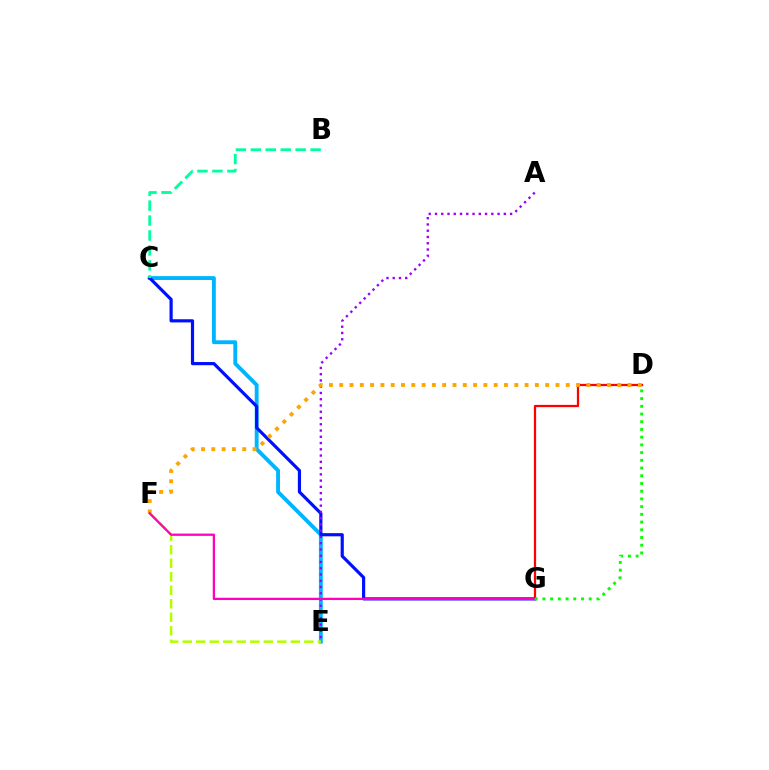{('D', 'G'): [{'color': '#ff0000', 'line_style': 'solid', 'thickness': 1.62}, {'color': '#08ff00', 'line_style': 'dotted', 'thickness': 2.1}], ('C', 'E'): [{'color': '#00b5ff', 'line_style': 'solid', 'thickness': 2.79}], ('C', 'G'): [{'color': '#0010ff', 'line_style': 'solid', 'thickness': 2.29}], ('E', 'F'): [{'color': '#b3ff00', 'line_style': 'dashed', 'thickness': 1.84}], ('A', 'E'): [{'color': '#9b00ff', 'line_style': 'dotted', 'thickness': 1.7}], ('B', 'C'): [{'color': '#00ff9d', 'line_style': 'dashed', 'thickness': 2.03}], ('D', 'F'): [{'color': '#ffa500', 'line_style': 'dotted', 'thickness': 2.8}], ('F', 'G'): [{'color': '#ff00bd', 'line_style': 'solid', 'thickness': 1.63}]}